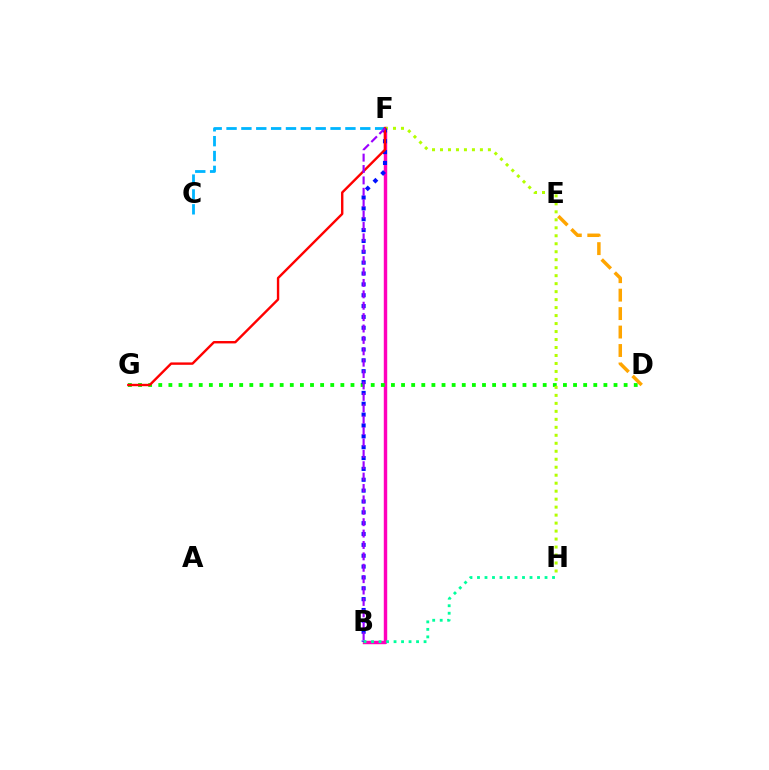{('B', 'F'): [{'color': '#ff00bd', 'line_style': 'solid', 'thickness': 2.47}, {'color': '#0010ff', 'line_style': 'dotted', 'thickness': 2.95}, {'color': '#9b00ff', 'line_style': 'dashed', 'thickness': 1.55}], ('D', 'G'): [{'color': '#08ff00', 'line_style': 'dotted', 'thickness': 2.75}], ('C', 'F'): [{'color': '#00b5ff', 'line_style': 'dashed', 'thickness': 2.02}], ('F', 'H'): [{'color': '#b3ff00', 'line_style': 'dotted', 'thickness': 2.17}], ('F', 'G'): [{'color': '#ff0000', 'line_style': 'solid', 'thickness': 1.72}], ('D', 'E'): [{'color': '#ffa500', 'line_style': 'dashed', 'thickness': 2.51}], ('B', 'H'): [{'color': '#00ff9d', 'line_style': 'dotted', 'thickness': 2.04}]}